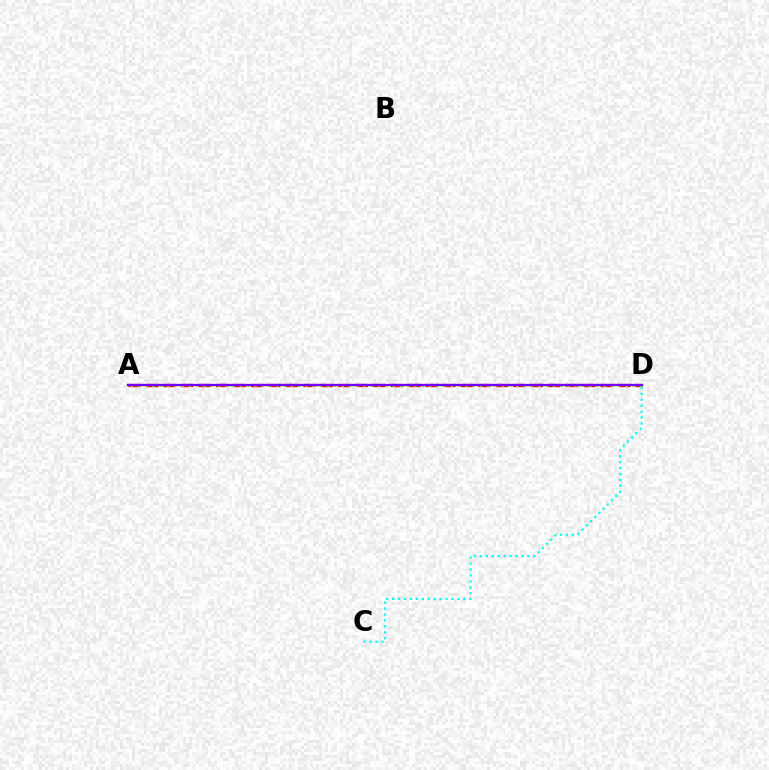{('A', 'D'): [{'color': '#ff0000', 'line_style': 'dashed', 'thickness': 2.38}, {'color': '#84ff00', 'line_style': 'dotted', 'thickness': 1.98}, {'color': '#7200ff', 'line_style': 'solid', 'thickness': 1.64}], ('C', 'D'): [{'color': '#00fff6', 'line_style': 'dotted', 'thickness': 1.61}]}